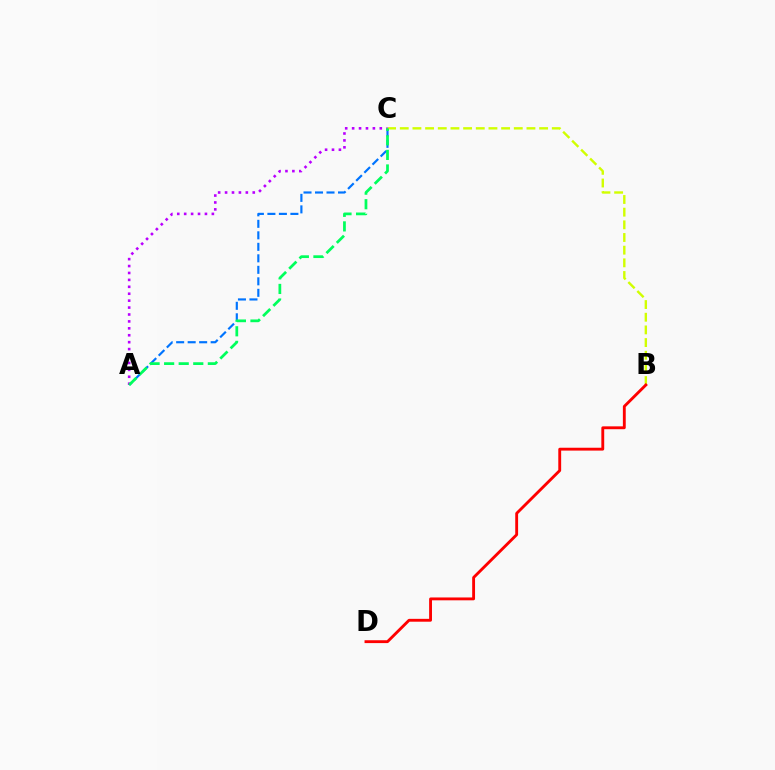{('A', 'C'): [{'color': '#0074ff', 'line_style': 'dashed', 'thickness': 1.56}, {'color': '#b900ff', 'line_style': 'dotted', 'thickness': 1.88}, {'color': '#00ff5c', 'line_style': 'dashed', 'thickness': 1.98}], ('B', 'C'): [{'color': '#d1ff00', 'line_style': 'dashed', 'thickness': 1.72}], ('B', 'D'): [{'color': '#ff0000', 'line_style': 'solid', 'thickness': 2.06}]}